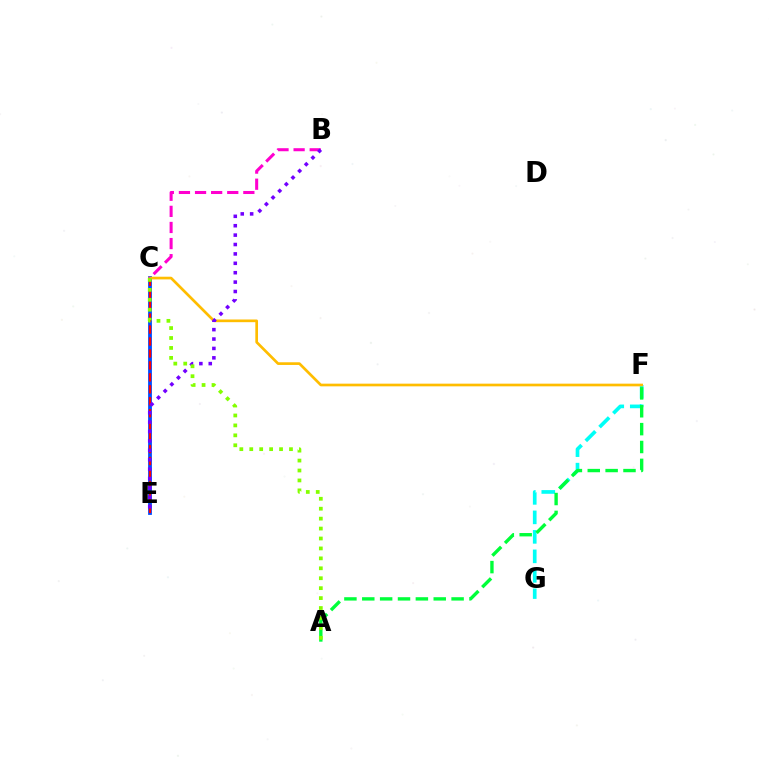{('C', 'E'): [{'color': '#004bff', 'line_style': 'solid', 'thickness': 2.73}, {'color': '#ff0000', 'line_style': 'dashed', 'thickness': 1.62}], ('F', 'G'): [{'color': '#00fff6', 'line_style': 'dashed', 'thickness': 2.65}], ('C', 'F'): [{'color': '#ffbd00', 'line_style': 'solid', 'thickness': 1.93}], ('B', 'C'): [{'color': '#ff00cf', 'line_style': 'dashed', 'thickness': 2.19}], ('B', 'E'): [{'color': '#7200ff', 'line_style': 'dotted', 'thickness': 2.55}], ('A', 'F'): [{'color': '#00ff39', 'line_style': 'dashed', 'thickness': 2.43}], ('A', 'C'): [{'color': '#84ff00', 'line_style': 'dotted', 'thickness': 2.7}]}